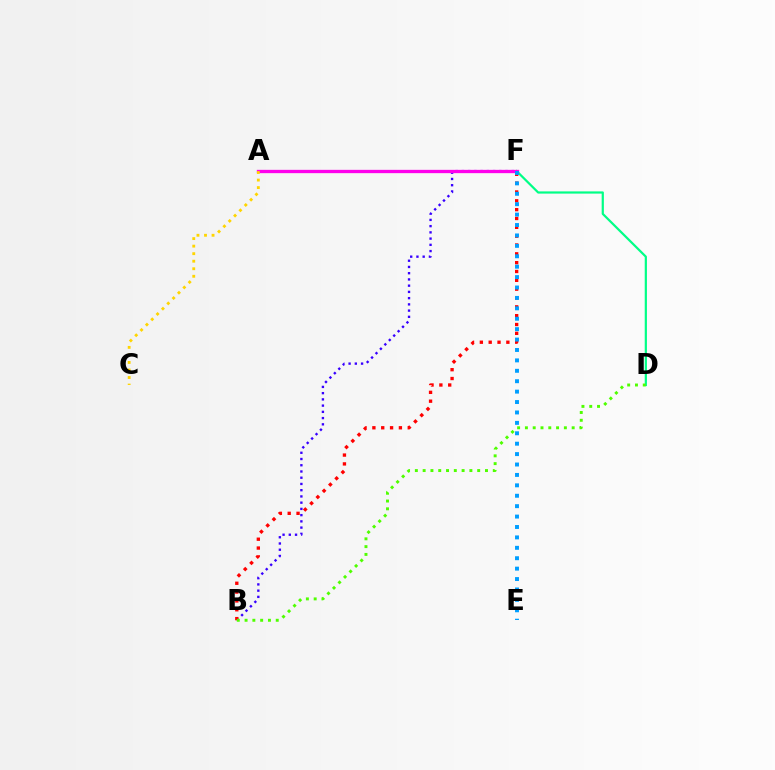{('B', 'F'): [{'color': '#3700ff', 'line_style': 'dotted', 'thickness': 1.69}, {'color': '#ff0000', 'line_style': 'dotted', 'thickness': 2.4}], ('D', 'F'): [{'color': '#00ff86', 'line_style': 'solid', 'thickness': 1.59}], ('B', 'D'): [{'color': '#4fff00', 'line_style': 'dotted', 'thickness': 2.12}], ('A', 'F'): [{'color': '#ff00ed', 'line_style': 'solid', 'thickness': 2.39}], ('E', 'F'): [{'color': '#009eff', 'line_style': 'dotted', 'thickness': 2.83}], ('A', 'C'): [{'color': '#ffd500', 'line_style': 'dotted', 'thickness': 2.05}]}